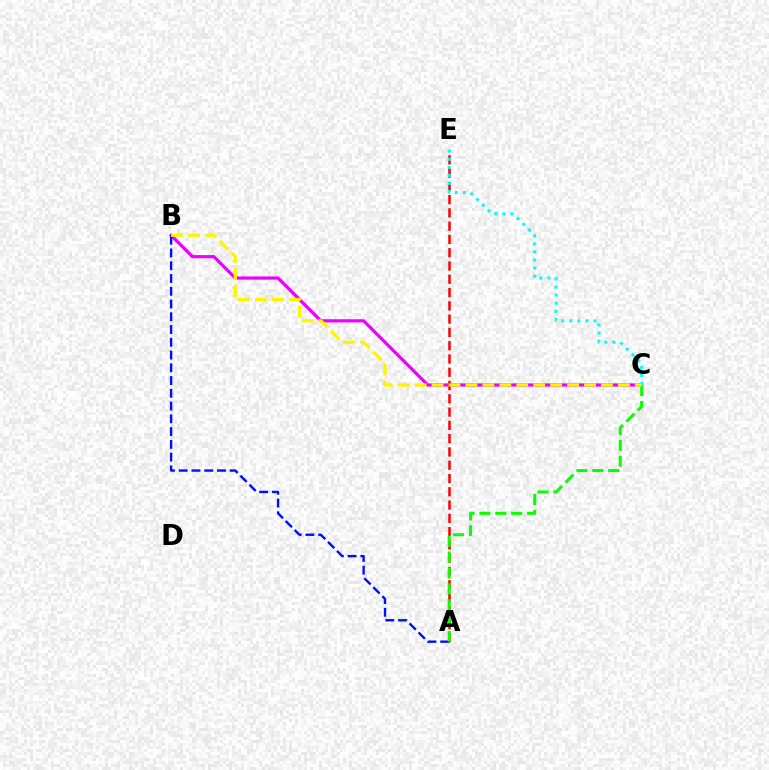{('B', 'C'): [{'color': '#ee00ff', 'line_style': 'solid', 'thickness': 2.3}, {'color': '#fcf500', 'line_style': 'dashed', 'thickness': 2.3}], ('A', 'E'): [{'color': '#ff0000', 'line_style': 'dashed', 'thickness': 1.8}], ('C', 'E'): [{'color': '#00fff6', 'line_style': 'dotted', 'thickness': 2.19}], ('A', 'B'): [{'color': '#0010ff', 'line_style': 'dashed', 'thickness': 1.73}], ('A', 'C'): [{'color': '#08ff00', 'line_style': 'dashed', 'thickness': 2.16}]}